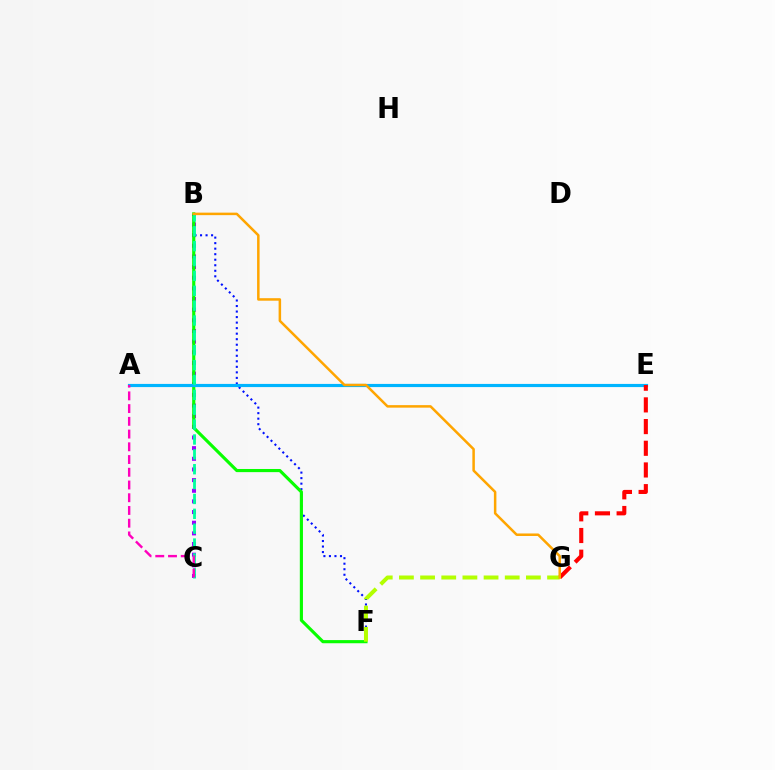{('B', 'C'): [{'color': '#9b00ff', 'line_style': 'dotted', 'thickness': 2.89}, {'color': '#00ff9d', 'line_style': 'dashed', 'thickness': 2.02}], ('B', 'F'): [{'color': '#0010ff', 'line_style': 'dotted', 'thickness': 1.5}, {'color': '#08ff00', 'line_style': 'solid', 'thickness': 2.26}], ('A', 'E'): [{'color': '#00b5ff', 'line_style': 'solid', 'thickness': 2.28}], ('E', 'G'): [{'color': '#ff0000', 'line_style': 'dashed', 'thickness': 2.95}], ('F', 'G'): [{'color': '#b3ff00', 'line_style': 'dashed', 'thickness': 2.87}], ('B', 'G'): [{'color': '#ffa500', 'line_style': 'solid', 'thickness': 1.81}], ('A', 'C'): [{'color': '#ff00bd', 'line_style': 'dashed', 'thickness': 1.73}]}